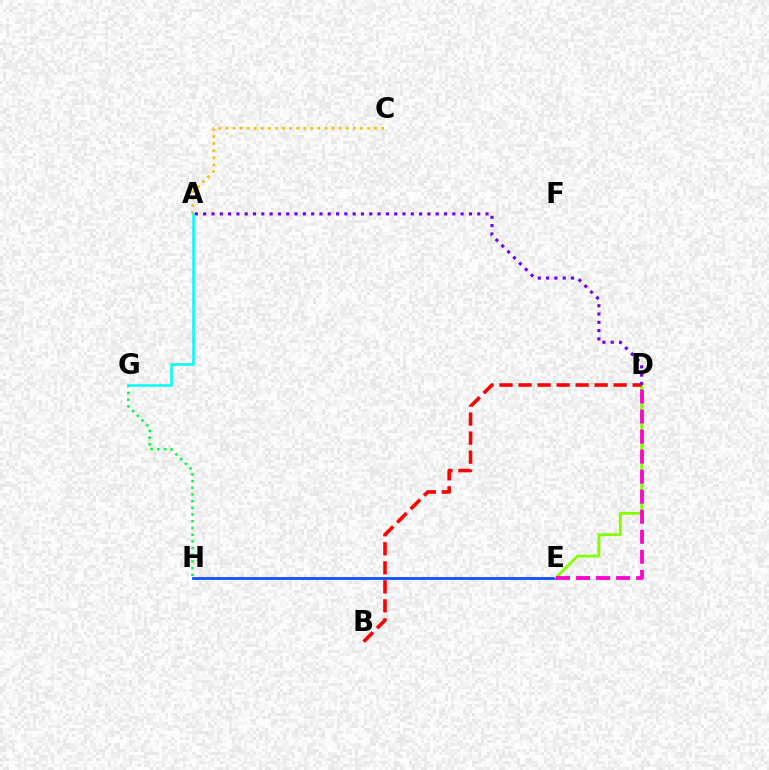{('E', 'H'): [{'color': '#004bff', 'line_style': 'solid', 'thickness': 1.96}], ('D', 'E'): [{'color': '#84ff00', 'line_style': 'solid', 'thickness': 2.07}, {'color': '#ff00cf', 'line_style': 'dashed', 'thickness': 2.72}], ('G', 'H'): [{'color': '#00ff39', 'line_style': 'dotted', 'thickness': 1.82}], ('A', 'C'): [{'color': '#ffbd00', 'line_style': 'dotted', 'thickness': 1.92}], ('A', 'G'): [{'color': '#00fff6', 'line_style': 'solid', 'thickness': 1.83}], ('B', 'D'): [{'color': '#ff0000', 'line_style': 'dashed', 'thickness': 2.58}], ('A', 'D'): [{'color': '#7200ff', 'line_style': 'dotted', 'thickness': 2.26}]}